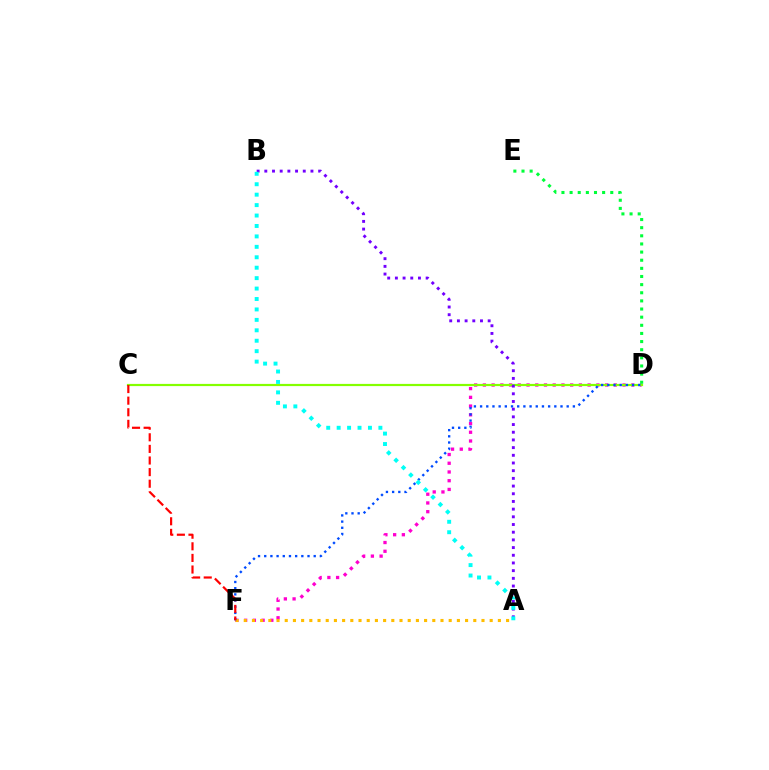{('D', 'F'): [{'color': '#ff00cf', 'line_style': 'dotted', 'thickness': 2.37}, {'color': '#004bff', 'line_style': 'dotted', 'thickness': 1.68}], ('C', 'D'): [{'color': '#84ff00', 'line_style': 'solid', 'thickness': 1.59}], ('A', 'F'): [{'color': '#ffbd00', 'line_style': 'dotted', 'thickness': 2.23}], ('C', 'F'): [{'color': '#ff0000', 'line_style': 'dashed', 'thickness': 1.58}], ('D', 'E'): [{'color': '#00ff39', 'line_style': 'dotted', 'thickness': 2.21}], ('A', 'B'): [{'color': '#7200ff', 'line_style': 'dotted', 'thickness': 2.09}, {'color': '#00fff6', 'line_style': 'dotted', 'thickness': 2.83}]}